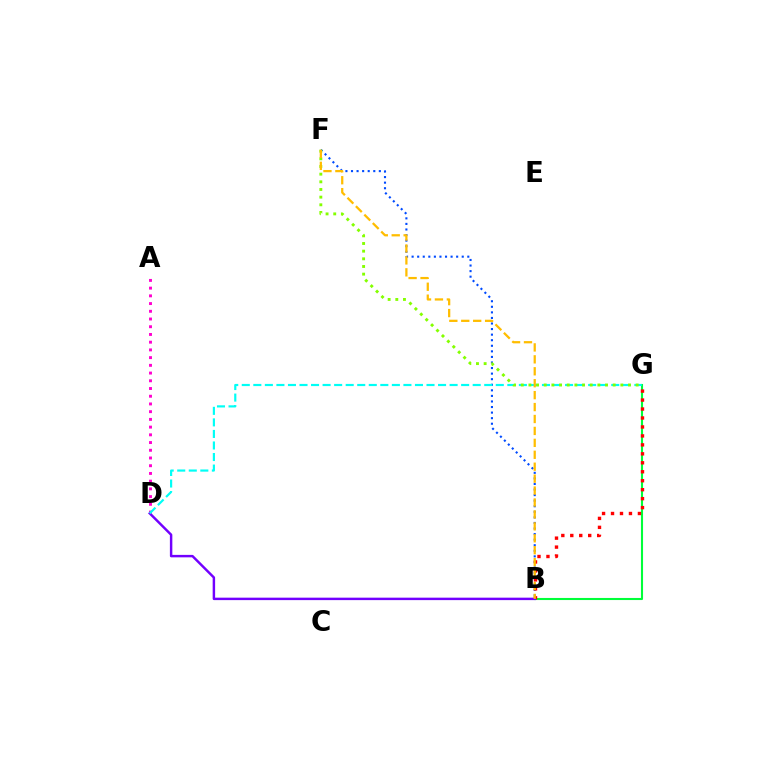{('A', 'D'): [{'color': '#ff00cf', 'line_style': 'dotted', 'thickness': 2.1}], ('B', 'G'): [{'color': '#00ff39', 'line_style': 'solid', 'thickness': 1.51}, {'color': '#ff0000', 'line_style': 'dotted', 'thickness': 2.44}], ('B', 'F'): [{'color': '#004bff', 'line_style': 'dotted', 'thickness': 1.51}, {'color': '#ffbd00', 'line_style': 'dashed', 'thickness': 1.62}], ('B', 'D'): [{'color': '#7200ff', 'line_style': 'solid', 'thickness': 1.76}], ('D', 'G'): [{'color': '#00fff6', 'line_style': 'dashed', 'thickness': 1.57}], ('F', 'G'): [{'color': '#84ff00', 'line_style': 'dotted', 'thickness': 2.08}]}